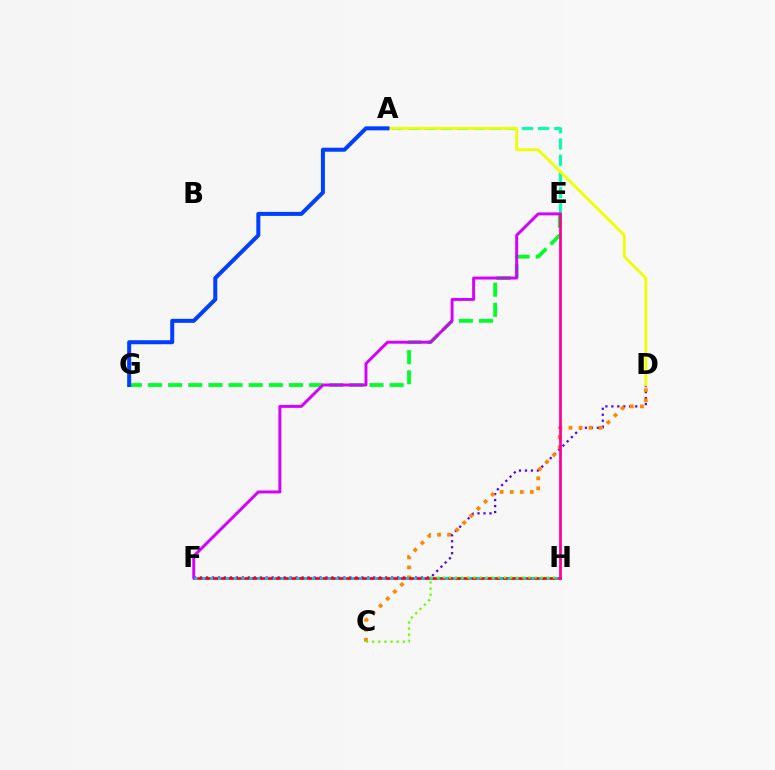{('D', 'F'): [{'color': '#4f00ff', 'line_style': 'dotted', 'thickness': 1.62}], ('A', 'E'): [{'color': '#00ffaf', 'line_style': 'dashed', 'thickness': 2.2}], ('C', 'D'): [{'color': '#ff8800', 'line_style': 'dotted', 'thickness': 2.73}], ('E', 'G'): [{'color': '#00ff27', 'line_style': 'dashed', 'thickness': 2.74}], ('F', 'H'): [{'color': '#ff0000', 'line_style': 'solid', 'thickness': 1.94}, {'color': '#00c7ff', 'line_style': 'dotted', 'thickness': 2.13}], ('E', 'F'): [{'color': '#d600ff', 'line_style': 'solid', 'thickness': 2.12}], ('A', 'D'): [{'color': '#eeff00', 'line_style': 'solid', 'thickness': 2.02}], ('C', 'H'): [{'color': '#66ff00', 'line_style': 'dotted', 'thickness': 1.66}], ('A', 'G'): [{'color': '#003fff', 'line_style': 'solid', 'thickness': 2.89}], ('E', 'H'): [{'color': '#ff00a0', 'line_style': 'solid', 'thickness': 1.98}]}